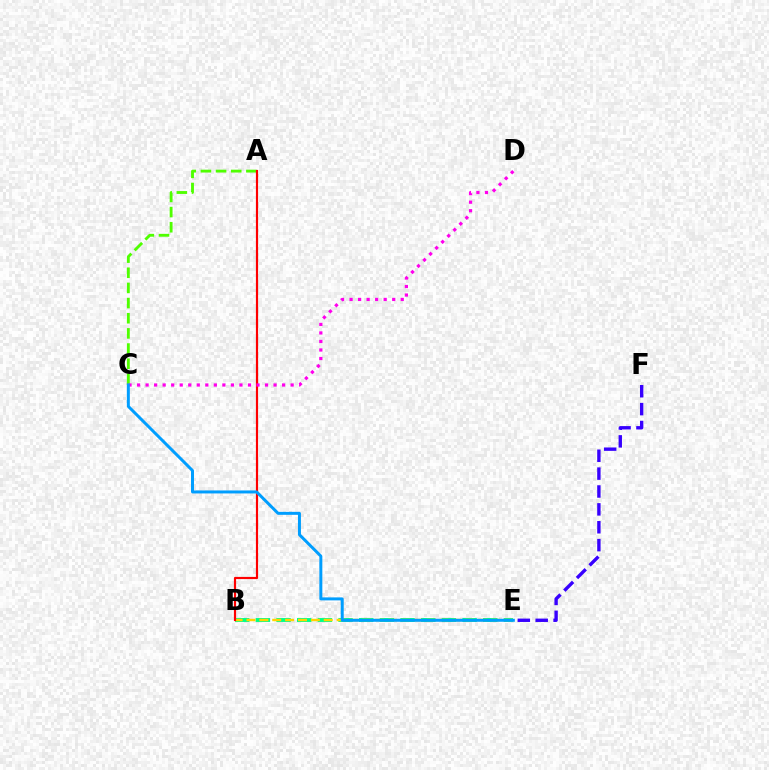{('B', 'E'): [{'color': '#00ff86', 'line_style': 'dashed', 'thickness': 2.81}, {'color': '#ffd500', 'line_style': 'dashed', 'thickness': 1.75}], ('A', 'C'): [{'color': '#4fff00', 'line_style': 'dashed', 'thickness': 2.06}], ('E', 'F'): [{'color': '#3700ff', 'line_style': 'dashed', 'thickness': 2.43}], ('A', 'B'): [{'color': '#ff0000', 'line_style': 'solid', 'thickness': 1.57}], ('C', 'D'): [{'color': '#ff00ed', 'line_style': 'dotted', 'thickness': 2.32}], ('C', 'E'): [{'color': '#009eff', 'line_style': 'solid', 'thickness': 2.15}]}